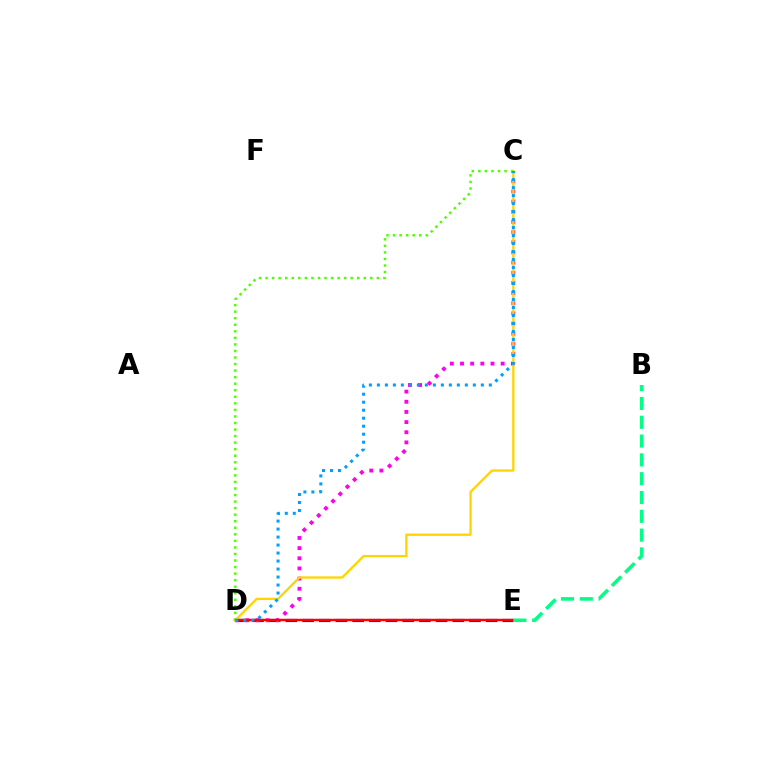{('D', 'E'): [{'color': '#3700ff', 'line_style': 'dashed', 'thickness': 2.27}, {'color': '#ff0000', 'line_style': 'solid', 'thickness': 1.76}], ('C', 'D'): [{'color': '#ff00ed', 'line_style': 'dotted', 'thickness': 2.76}, {'color': '#ffd500', 'line_style': 'solid', 'thickness': 1.67}, {'color': '#4fff00', 'line_style': 'dotted', 'thickness': 1.78}, {'color': '#009eff', 'line_style': 'dotted', 'thickness': 2.17}], ('B', 'E'): [{'color': '#00ff86', 'line_style': 'dashed', 'thickness': 2.56}]}